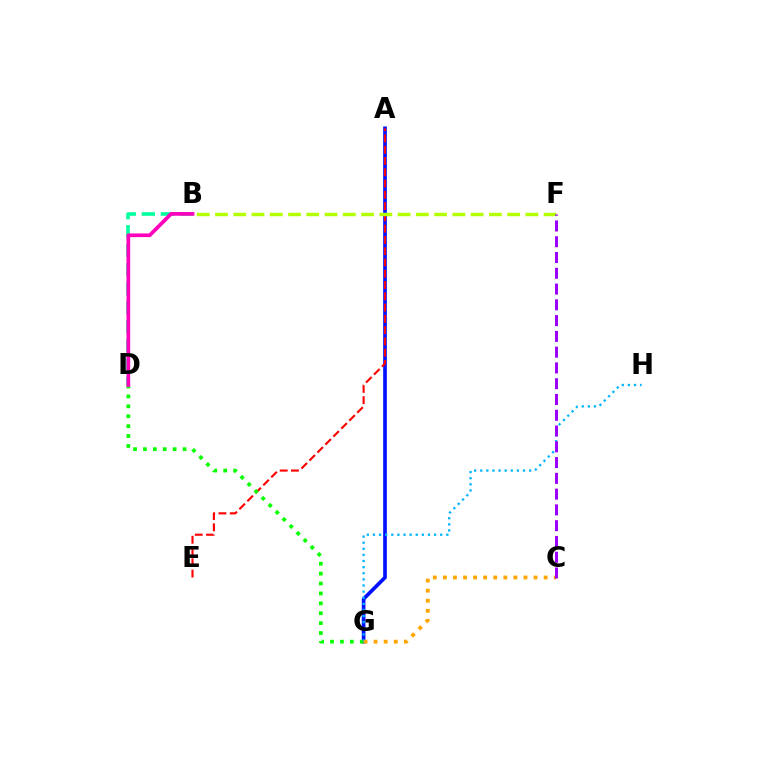{('B', 'D'): [{'color': '#00ff9d', 'line_style': 'dashed', 'thickness': 2.58}, {'color': '#ff00bd', 'line_style': 'solid', 'thickness': 2.67}], ('A', 'G'): [{'color': '#0010ff', 'line_style': 'solid', 'thickness': 2.64}], ('A', 'E'): [{'color': '#ff0000', 'line_style': 'dashed', 'thickness': 1.53}], ('D', 'G'): [{'color': '#08ff00', 'line_style': 'dotted', 'thickness': 2.69}], ('G', 'H'): [{'color': '#00b5ff', 'line_style': 'dotted', 'thickness': 1.66}], ('C', 'G'): [{'color': '#ffa500', 'line_style': 'dotted', 'thickness': 2.74}], ('B', 'F'): [{'color': '#b3ff00', 'line_style': 'dashed', 'thickness': 2.48}], ('C', 'F'): [{'color': '#9b00ff', 'line_style': 'dashed', 'thickness': 2.14}]}